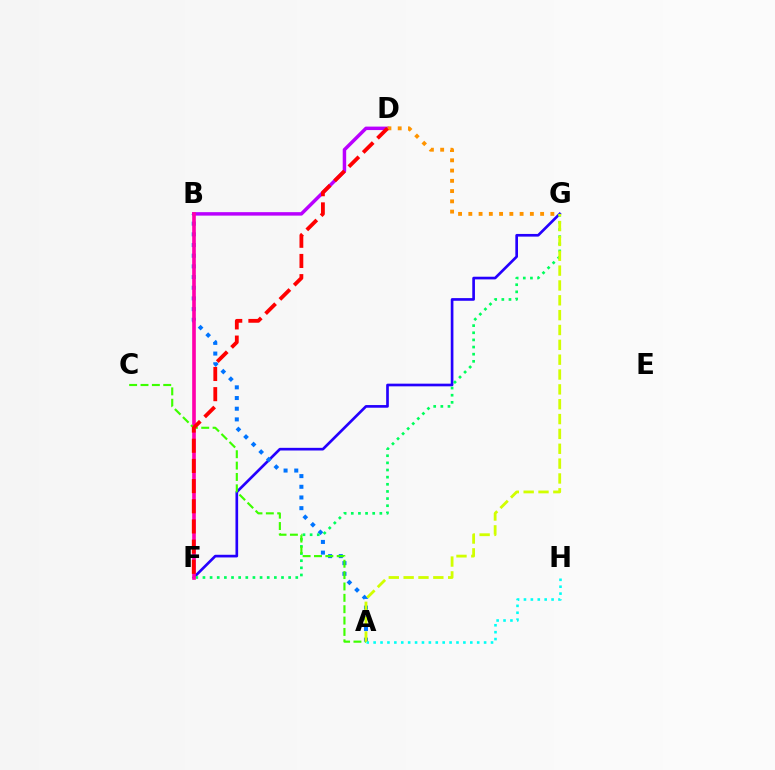{('F', 'G'): [{'color': '#2500ff', 'line_style': 'solid', 'thickness': 1.92}, {'color': '#00ff5c', 'line_style': 'dotted', 'thickness': 1.94}], ('A', 'B'): [{'color': '#0074ff', 'line_style': 'dotted', 'thickness': 2.9}], ('B', 'D'): [{'color': '#b900ff', 'line_style': 'solid', 'thickness': 2.5}], ('B', 'F'): [{'color': '#ff00ac', 'line_style': 'solid', 'thickness': 2.63}], ('D', 'G'): [{'color': '#ff9400', 'line_style': 'dotted', 'thickness': 2.79}], ('A', 'C'): [{'color': '#3dff00', 'line_style': 'dashed', 'thickness': 1.54}], ('A', 'H'): [{'color': '#00fff6', 'line_style': 'dotted', 'thickness': 1.88}], ('A', 'G'): [{'color': '#d1ff00', 'line_style': 'dashed', 'thickness': 2.02}], ('D', 'F'): [{'color': '#ff0000', 'line_style': 'dashed', 'thickness': 2.74}]}